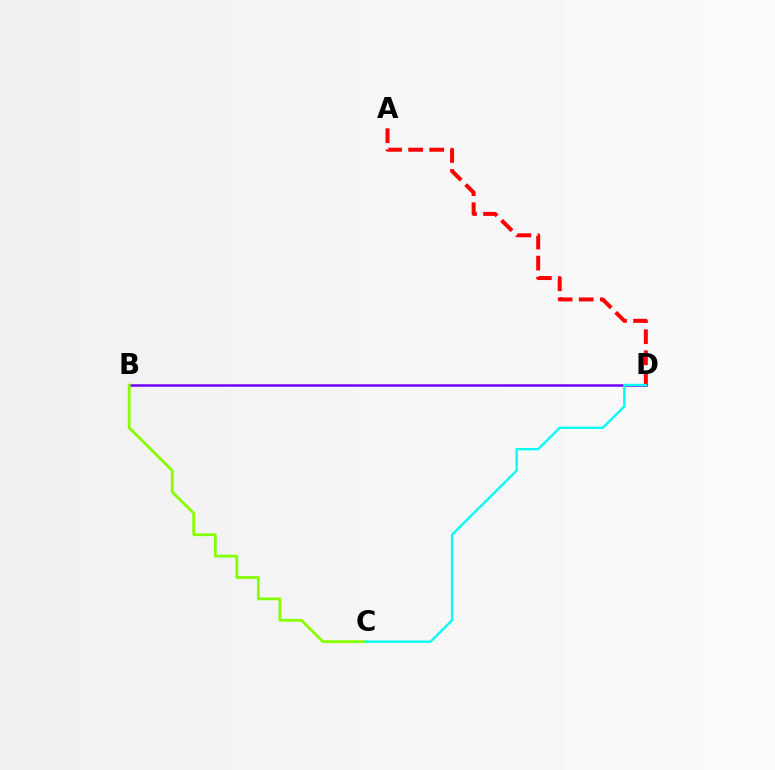{('A', 'D'): [{'color': '#ff0000', 'line_style': 'dashed', 'thickness': 2.86}], ('B', 'D'): [{'color': '#7200ff', 'line_style': 'solid', 'thickness': 1.8}], ('B', 'C'): [{'color': '#84ff00', 'line_style': 'solid', 'thickness': 2.01}], ('C', 'D'): [{'color': '#00fff6', 'line_style': 'solid', 'thickness': 1.7}]}